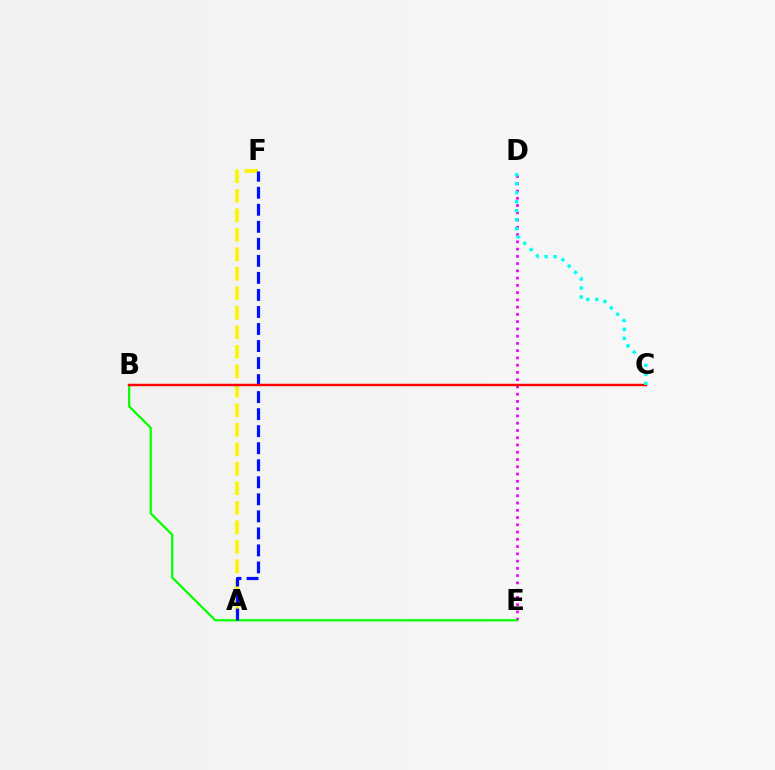{('D', 'E'): [{'color': '#ee00ff', 'line_style': 'dotted', 'thickness': 1.97}], ('B', 'E'): [{'color': '#08ff00', 'line_style': 'solid', 'thickness': 1.61}], ('A', 'F'): [{'color': '#fcf500', 'line_style': 'dashed', 'thickness': 2.65}, {'color': '#0010ff', 'line_style': 'dashed', 'thickness': 2.31}], ('B', 'C'): [{'color': '#ff0000', 'line_style': 'solid', 'thickness': 1.77}], ('C', 'D'): [{'color': '#00fff6', 'line_style': 'dotted', 'thickness': 2.44}]}